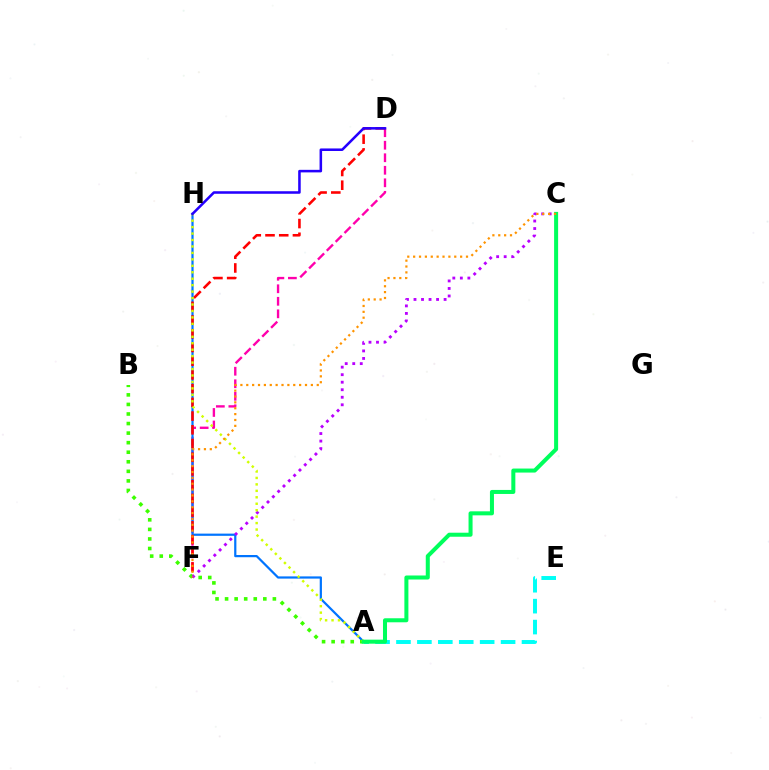{('A', 'E'): [{'color': '#00fff6', 'line_style': 'dashed', 'thickness': 2.84}], ('D', 'F'): [{'color': '#ff00ac', 'line_style': 'dashed', 'thickness': 1.7}, {'color': '#ff0000', 'line_style': 'dashed', 'thickness': 1.86}], ('A', 'H'): [{'color': '#0074ff', 'line_style': 'solid', 'thickness': 1.6}, {'color': '#d1ff00', 'line_style': 'dotted', 'thickness': 1.75}], ('A', 'B'): [{'color': '#3dff00', 'line_style': 'dotted', 'thickness': 2.6}], ('C', 'F'): [{'color': '#b900ff', 'line_style': 'dotted', 'thickness': 2.04}, {'color': '#ff9400', 'line_style': 'dotted', 'thickness': 1.6}], ('A', 'C'): [{'color': '#00ff5c', 'line_style': 'solid', 'thickness': 2.9}], ('D', 'H'): [{'color': '#2500ff', 'line_style': 'solid', 'thickness': 1.83}]}